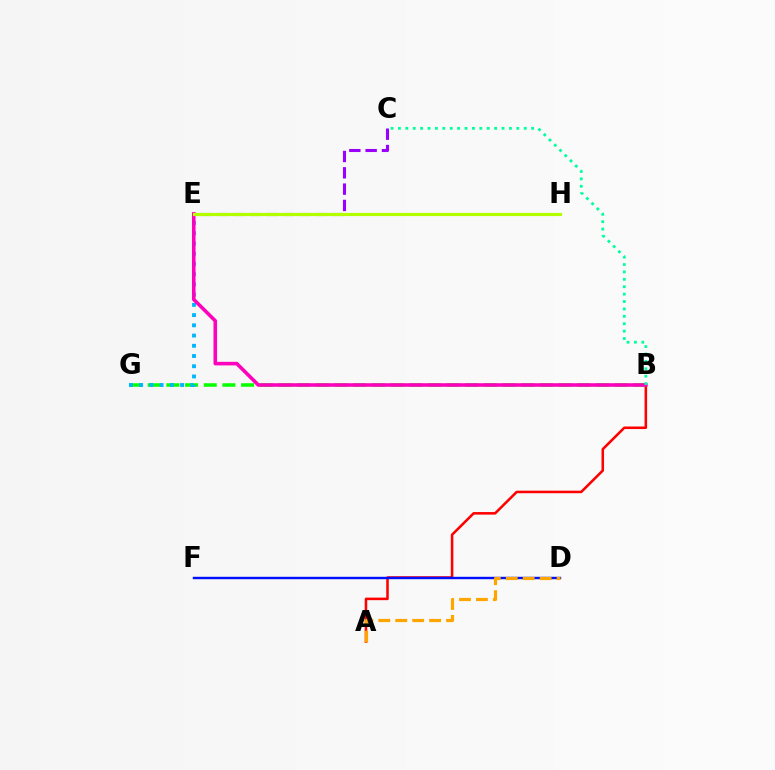{('A', 'B'): [{'color': '#ff0000', 'line_style': 'solid', 'thickness': 1.83}], ('D', 'F'): [{'color': '#0010ff', 'line_style': 'solid', 'thickness': 1.74}], ('B', 'G'): [{'color': '#08ff00', 'line_style': 'dashed', 'thickness': 2.54}], ('E', 'G'): [{'color': '#00b5ff', 'line_style': 'dotted', 'thickness': 2.78}], ('C', 'E'): [{'color': '#9b00ff', 'line_style': 'dashed', 'thickness': 2.22}], ('A', 'D'): [{'color': '#ffa500', 'line_style': 'dashed', 'thickness': 2.3}], ('B', 'E'): [{'color': '#ff00bd', 'line_style': 'solid', 'thickness': 2.57}], ('E', 'H'): [{'color': '#b3ff00', 'line_style': 'solid', 'thickness': 2.28}], ('B', 'C'): [{'color': '#00ff9d', 'line_style': 'dotted', 'thickness': 2.01}]}